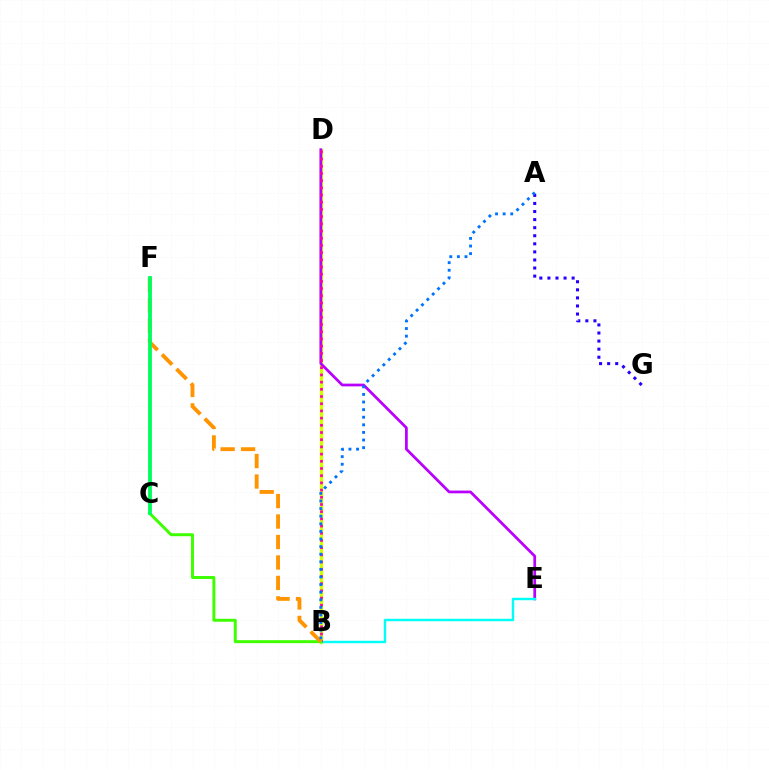{('B', 'D'): [{'color': '#ff0000', 'line_style': 'dotted', 'thickness': 1.85}, {'color': '#d1ff00', 'line_style': 'solid', 'thickness': 2.43}, {'color': '#ff00ac', 'line_style': 'dotted', 'thickness': 1.96}], ('D', 'E'): [{'color': '#b900ff', 'line_style': 'solid', 'thickness': 1.97}], ('B', 'E'): [{'color': '#00fff6', 'line_style': 'solid', 'thickness': 1.75}], ('B', 'C'): [{'color': '#3dff00', 'line_style': 'solid', 'thickness': 2.13}], ('B', 'F'): [{'color': '#ff9400', 'line_style': 'dashed', 'thickness': 2.78}], ('A', 'G'): [{'color': '#2500ff', 'line_style': 'dotted', 'thickness': 2.19}], ('C', 'F'): [{'color': '#00ff5c', 'line_style': 'solid', 'thickness': 2.75}], ('A', 'B'): [{'color': '#0074ff', 'line_style': 'dotted', 'thickness': 2.07}]}